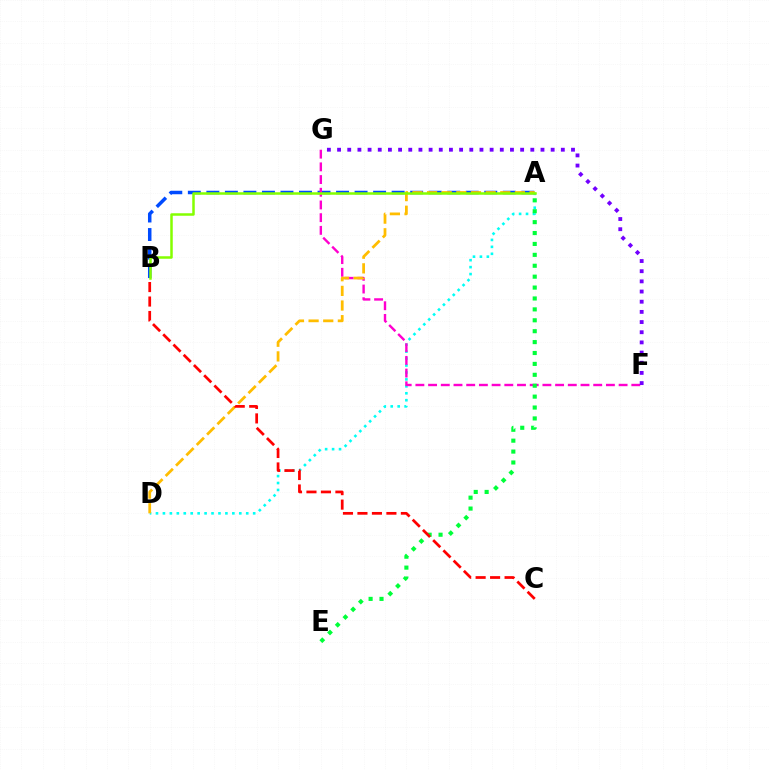{('A', 'B'): [{'color': '#004bff', 'line_style': 'dashed', 'thickness': 2.52}, {'color': '#84ff00', 'line_style': 'solid', 'thickness': 1.8}], ('A', 'D'): [{'color': '#00fff6', 'line_style': 'dotted', 'thickness': 1.89}, {'color': '#ffbd00', 'line_style': 'dashed', 'thickness': 1.99}], ('F', 'G'): [{'color': '#ff00cf', 'line_style': 'dashed', 'thickness': 1.73}, {'color': '#7200ff', 'line_style': 'dotted', 'thickness': 2.76}], ('A', 'E'): [{'color': '#00ff39', 'line_style': 'dotted', 'thickness': 2.96}], ('B', 'C'): [{'color': '#ff0000', 'line_style': 'dashed', 'thickness': 1.97}]}